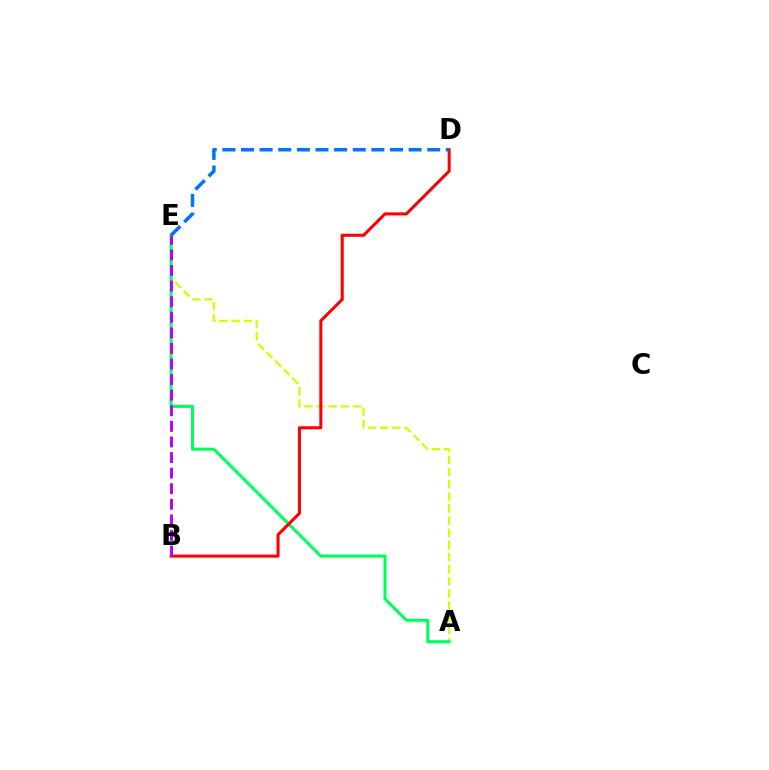{('A', 'E'): [{'color': '#d1ff00', 'line_style': 'dashed', 'thickness': 1.65}, {'color': '#00ff5c', 'line_style': 'solid', 'thickness': 2.19}], ('B', 'D'): [{'color': '#ff0000', 'line_style': 'solid', 'thickness': 2.19}], ('B', 'E'): [{'color': '#b900ff', 'line_style': 'dashed', 'thickness': 2.12}], ('D', 'E'): [{'color': '#0074ff', 'line_style': 'dashed', 'thickness': 2.53}]}